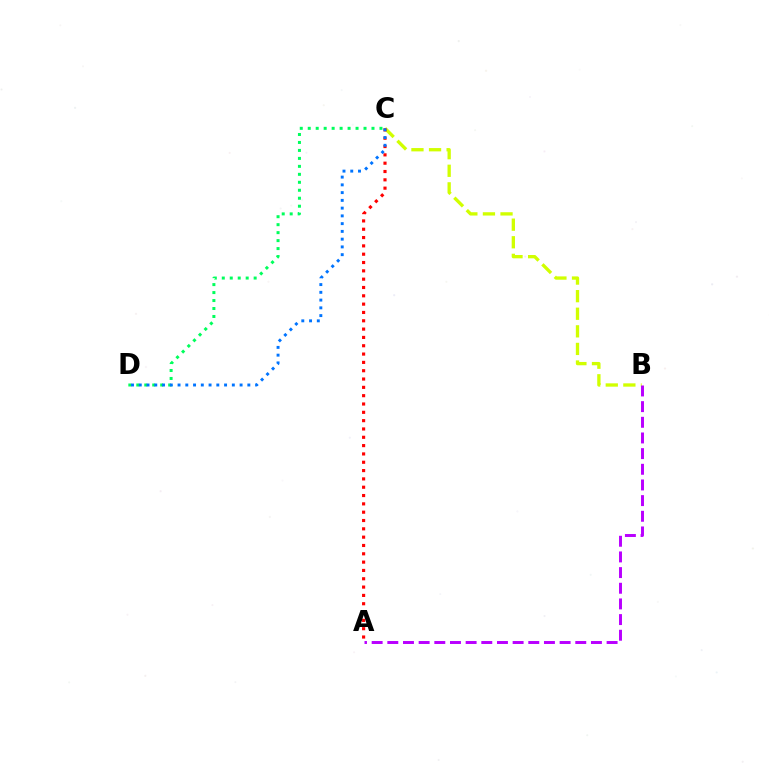{('C', 'D'): [{'color': '#00ff5c', 'line_style': 'dotted', 'thickness': 2.17}, {'color': '#0074ff', 'line_style': 'dotted', 'thickness': 2.11}], ('B', 'C'): [{'color': '#d1ff00', 'line_style': 'dashed', 'thickness': 2.39}], ('A', 'C'): [{'color': '#ff0000', 'line_style': 'dotted', 'thickness': 2.26}], ('A', 'B'): [{'color': '#b900ff', 'line_style': 'dashed', 'thickness': 2.13}]}